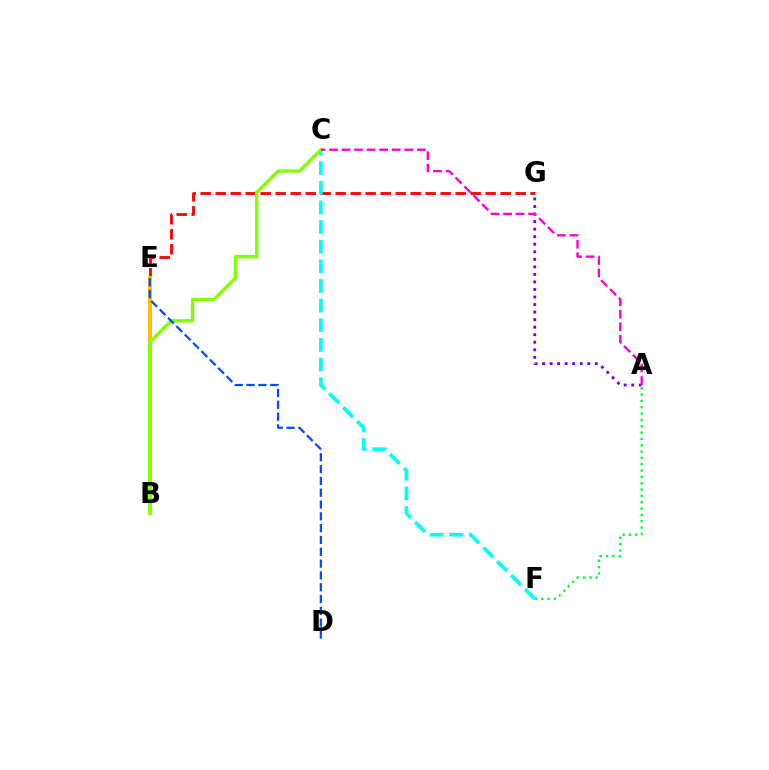{('A', 'G'): [{'color': '#7200ff', 'line_style': 'dotted', 'thickness': 2.05}], ('E', 'G'): [{'color': '#ff0000', 'line_style': 'dashed', 'thickness': 2.04}], ('A', 'F'): [{'color': '#00ff39', 'line_style': 'dotted', 'thickness': 1.72}], ('B', 'E'): [{'color': '#ffbd00', 'line_style': 'solid', 'thickness': 2.85}], ('C', 'F'): [{'color': '#00fff6', 'line_style': 'dashed', 'thickness': 2.67}], ('B', 'C'): [{'color': '#84ff00', 'line_style': 'solid', 'thickness': 2.43}], ('D', 'E'): [{'color': '#004bff', 'line_style': 'dashed', 'thickness': 1.61}], ('A', 'C'): [{'color': '#ff00cf', 'line_style': 'dashed', 'thickness': 1.7}]}